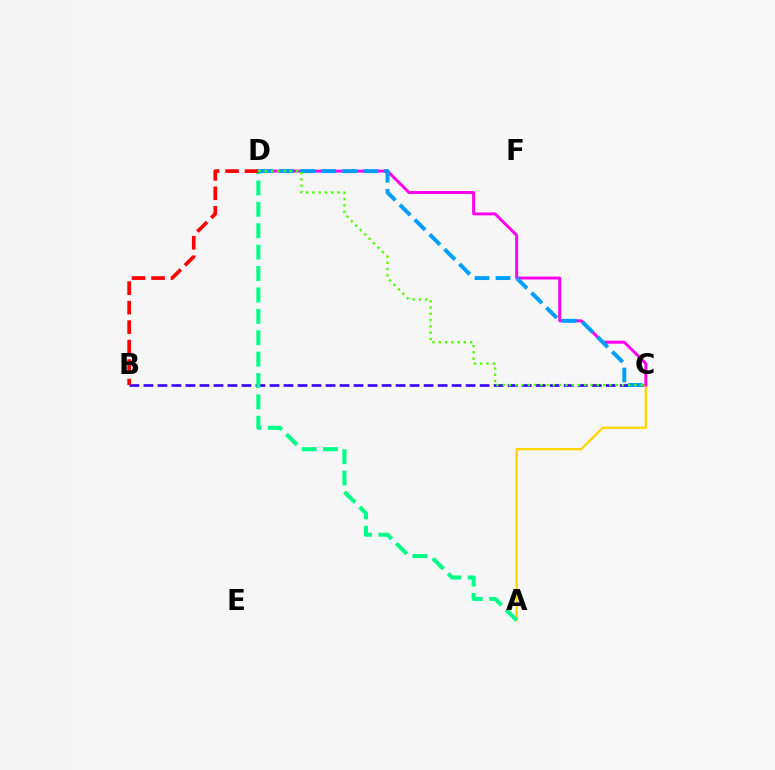{('B', 'C'): [{'color': '#3700ff', 'line_style': 'dashed', 'thickness': 1.9}], ('A', 'C'): [{'color': '#ffd500', 'line_style': 'solid', 'thickness': 1.69}], ('A', 'D'): [{'color': '#00ff86', 'line_style': 'dashed', 'thickness': 2.91}], ('C', 'D'): [{'color': '#ff00ed', 'line_style': 'solid', 'thickness': 2.12}, {'color': '#009eff', 'line_style': 'dashed', 'thickness': 2.85}, {'color': '#4fff00', 'line_style': 'dotted', 'thickness': 1.7}], ('B', 'D'): [{'color': '#ff0000', 'line_style': 'dashed', 'thickness': 2.65}]}